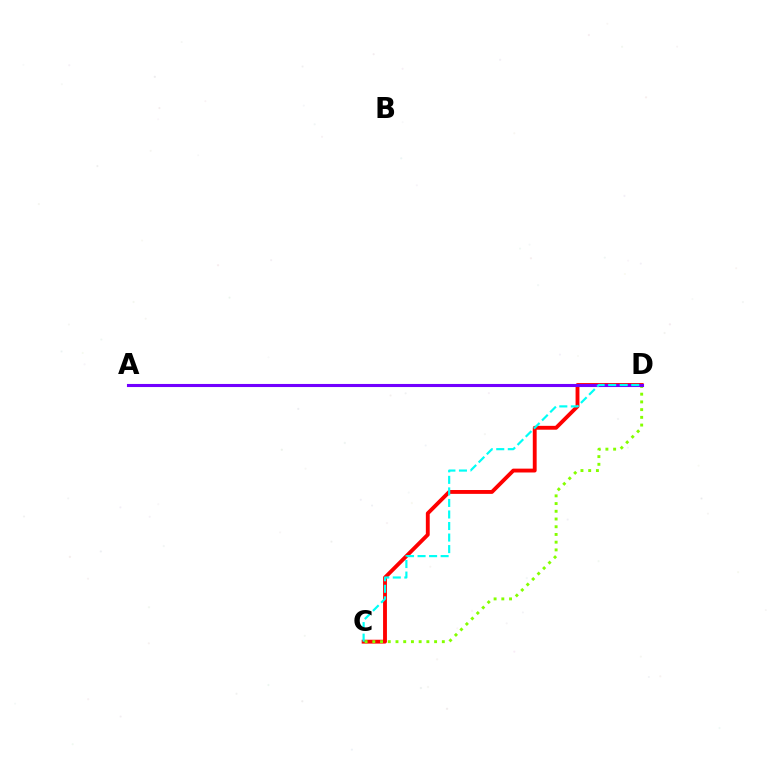{('C', 'D'): [{'color': '#ff0000', 'line_style': 'solid', 'thickness': 2.78}, {'color': '#84ff00', 'line_style': 'dotted', 'thickness': 2.1}, {'color': '#00fff6', 'line_style': 'dashed', 'thickness': 1.57}], ('A', 'D'): [{'color': '#7200ff', 'line_style': 'solid', 'thickness': 2.22}]}